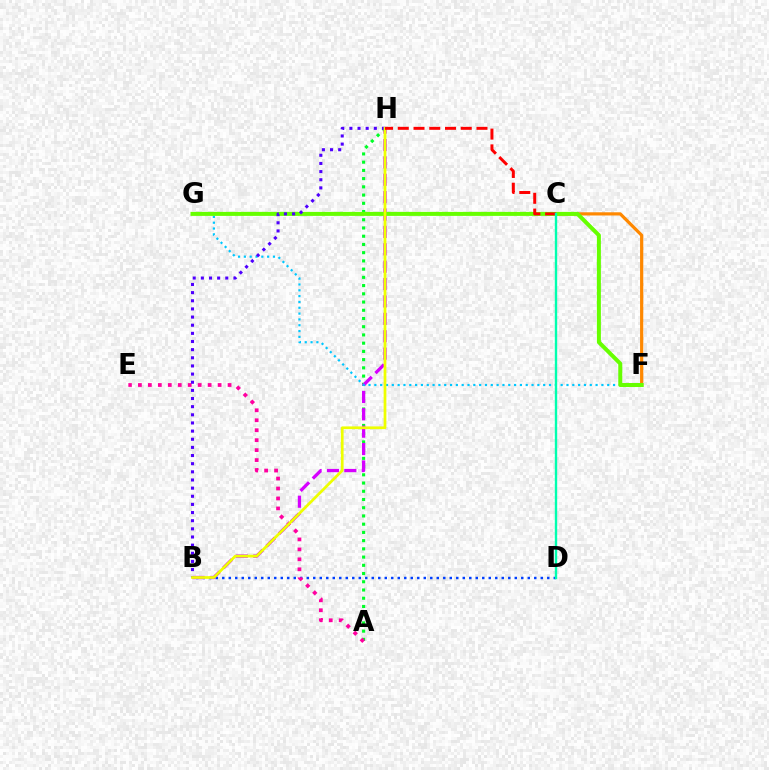{('B', 'D'): [{'color': '#003fff', 'line_style': 'dotted', 'thickness': 1.77}], ('A', 'H'): [{'color': '#00ff27', 'line_style': 'dotted', 'thickness': 2.24}], ('B', 'H'): [{'color': '#d600ff', 'line_style': 'dashed', 'thickness': 2.36}, {'color': '#4f00ff', 'line_style': 'dotted', 'thickness': 2.21}, {'color': '#eeff00', 'line_style': 'solid', 'thickness': 1.97}], ('A', 'E'): [{'color': '#ff00a0', 'line_style': 'dotted', 'thickness': 2.71}], ('F', 'G'): [{'color': '#00c7ff', 'line_style': 'dotted', 'thickness': 1.58}, {'color': '#66ff00', 'line_style': 'solid', 'thickness': 2.88}], ('C', 'F'): [{'color': '#ff8800', 'line_style': 'solid', 'thickness': 2.31}], ('C', 'H'): [{'color': '#ff0000', 'line_style': 'dashed', 'thickness': 2.14}], ('C', 'D'): [{'color': '#00ffaf', 'line_style': 'solid', 'thickness': 1.71}]}